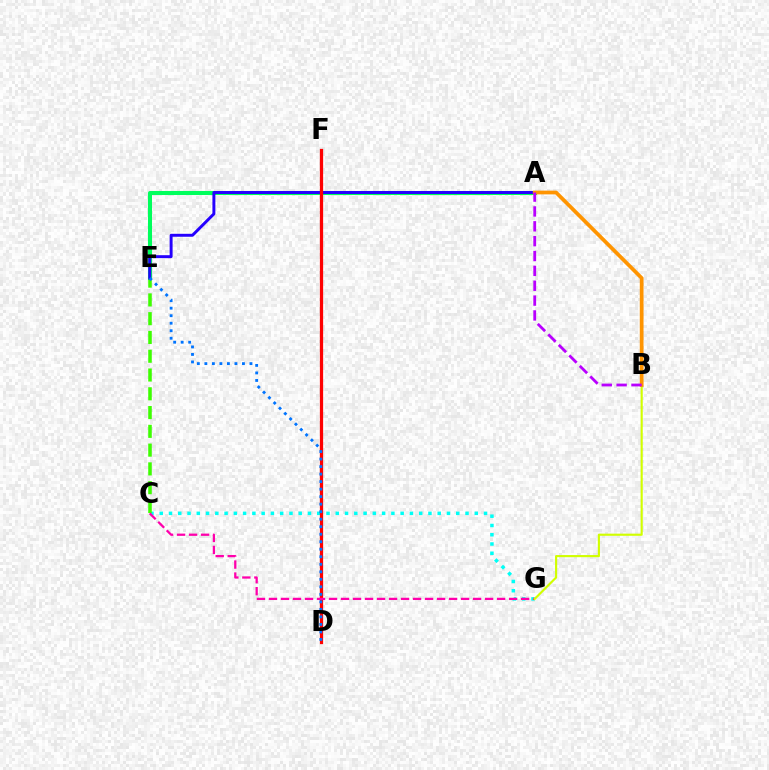{('C', 'G'): [{'color': '#00fff6', 'line_style': 'dotted', 'thickness': 2.52}, {'color': '#ff00ac', 'line_style': 'dashed', 'thickness': 1.63}], ('A', 'E'): [{'color': '#00ff5c', 'line_style': 'solid', 'thickness': 2.92}, {'color': '#2500ff', 'line_style': 'solid', 'thickness': 2.12}], ('C', 'E'): [{'color': '#3dff00', 'line_style': 'dashed', 'thickness': 2.55}], ('D', 'F'): [{'color': '#ff0000', 'line_style': 'solid', 'thickness': 2.34}], ('B', 'G'): [{'color': '#d1ff00', 'line_style': 'solid', 'thickness': 1.54}], ('A', 'B'): [{'color': '#ff9400', 'line_style': 'solid', 'thickness': 2.69}, {'color': '#b900ff', 'line_style': 'dashed', 'thickness': 2.02}], ('D', 'E'): [{'color': '#0074ff', 'line_style': 'dotted', 'thickness': 2.04}]}